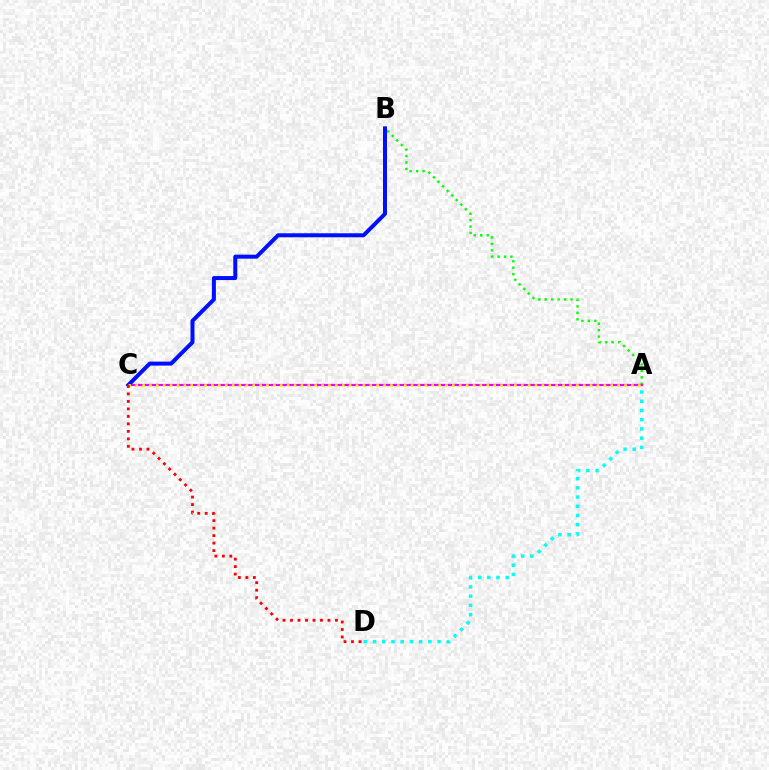{('A', 'B'): [{'color': '#08ff00', 'line_style': 'dotted', 'thickness': 1.75}], ('A', 'C'): [{'color': '#ee00ff', 'line_style': 'solid', 'thickness': 1.57}, {'color': '#fcf500', 'line_style': 'dotted', 'thickness': 1.87}], ('B', 'C'): [{'color': '#0010ff', 'line_style': 'solid', 'thickness': 2.88}], ('A', 'D'): [{'color': '#00fff6', 'line_style': 'dotted', 'thickness': 2.5}], ('C', 'D'): [{'color': '#ff0000', 'line_style': 'dotted', 'thickness': 2.03}]}